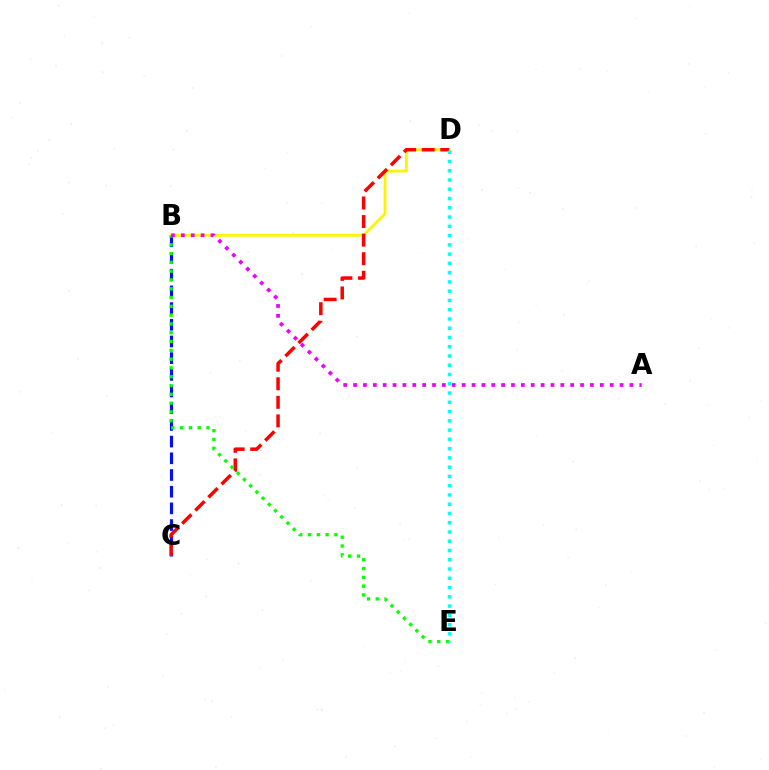{('B', 'C'): [{'color': '#0010ff', 'line_style': 'dashed', 'thickness': 2.27}], ('B', 'D'): [{'color': '#fcf500', 'line_style': 'solid', 'thickness': 2.03}], ('C', 'D'): [{'color': '#ff0000', 'line_style': 'dashed', 'thickness': 2.52}], ('B', 'E'): [{'color': '#08ff00', 'line_style': 'dotted', 'thickness': 2.39}], ('A', 'B'): [{'color': '#ee00ff', 'line_style': 'dotted', 'thickness': 2.68}], ('D', 'E'): [{'color': '#00fff6', 'line_style': 'dotted', 'thickness': 2.52}]}